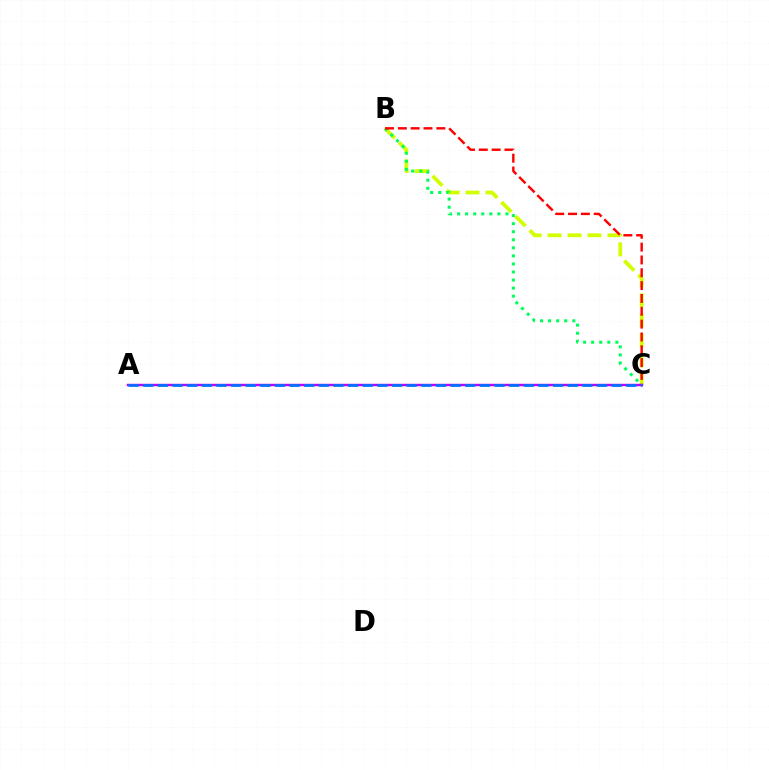{('B', 'C'): [{'color': '#d1ff00', 'line_style': 'dashed', 'thickness': 2.71}, {'color': '#00ff5c', 'line_style': 'dotted', 'thickness': 2.19}, {'color': '#ff0000', 'line_style': 'dashed', 'thickness': 1.74}], ('A', 'C'): [{'color': '#b900ff', 'line_style': 'solid', 'thickness': 1.75}, {'color': '#0074ff', 'line_style': 'dashed', 'thickness': 1.99}]}